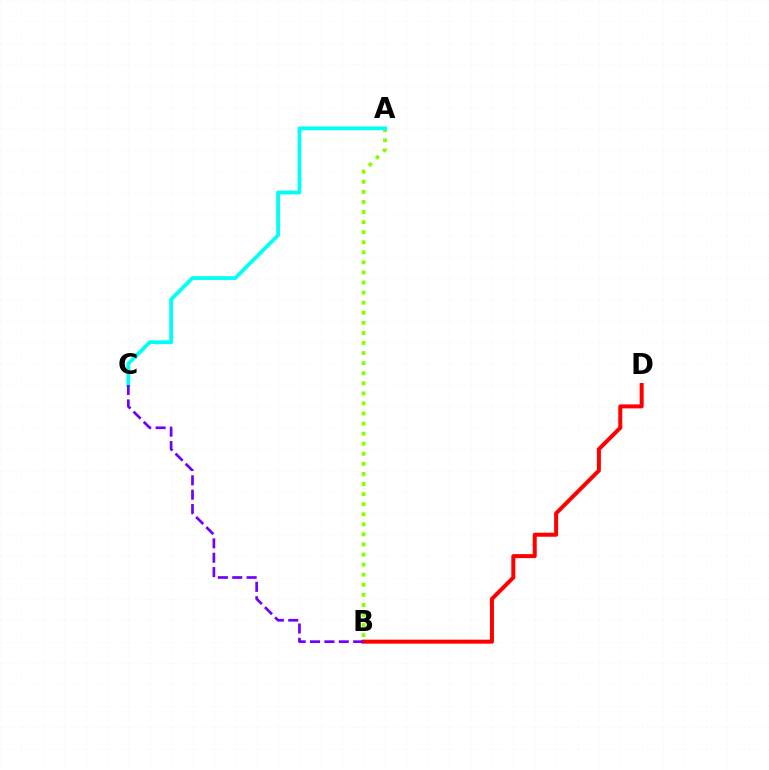{('B', 'D'): [{'color': '#ff0000', 'line_style': 'solid', 'thickness': 2.88}], ('A', 'B'): [{'color': '#84ff00', 'line_style': 'dotted', 'thickness': 2.74}], ('A', 'C'): [{'color': '#00fff6', 'line_style': 'solid', 'thickness': 2.74}], ('B', 'C'): [{'color': '#7200ff', 'line_style': 'dashed', 'thickness': 1.95}]}